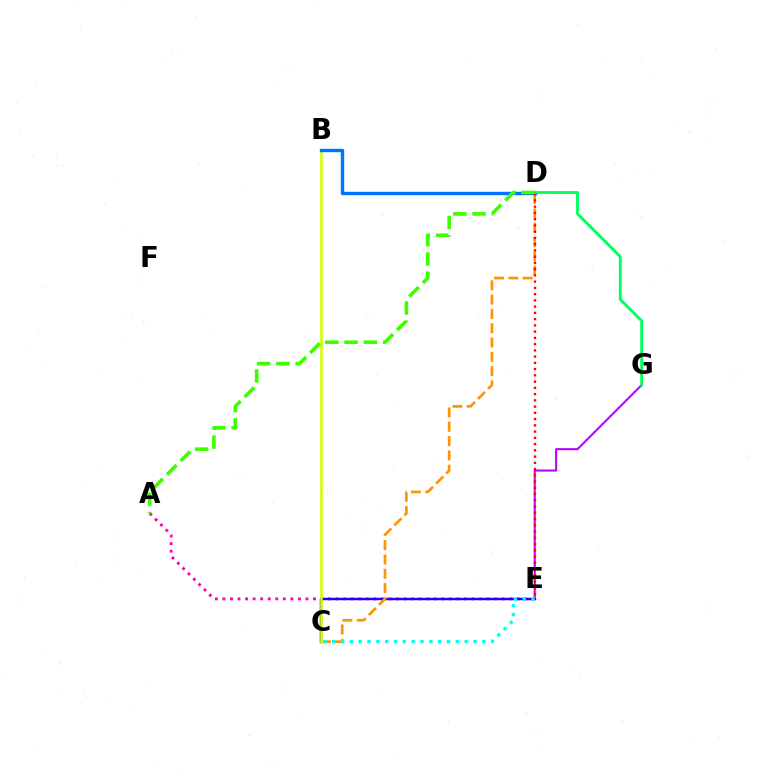{('E', 'G'): [{'color': '#b900ff', 'line_style': 'solid', 'thickness': 1.5}], ('A', 'E'): [{'color': '#ff00ac', 'line_style': 'dotted', 'thickness': 2.05}], ('C', 'E'): [{'color': '#2500ff', 'line_style': 'solid', 'thickness': 1.75}, {'color': '#00fff6', 'line_style': 'dotted', 'thickness': 2.4}], ('C', 'D'): [{'color': '#ff9400', 'line_style': 'dashed', 'thickness': 1.94}], ('B', 'C'): [{'color': '#d1ff00', 'line_style': 'solid', 'thickness': 1.86}], ('B', 'D'): [{'color': '#0074ff', 'line_style': 'solid', 'thickness': 2.45}], ('A', 'D'): [{'color': '#3dff00', 'line_style': 'dashed', 'thickness': 2.62}], ('D', 'E'): [{'color': '#ff0000', 'line_style': 'dotted', 'thickness': 1.7}], ('D', 'G'): [{'color': '#00ff5c', 'line_style': 'solid', 'thickness': 2.07}]}